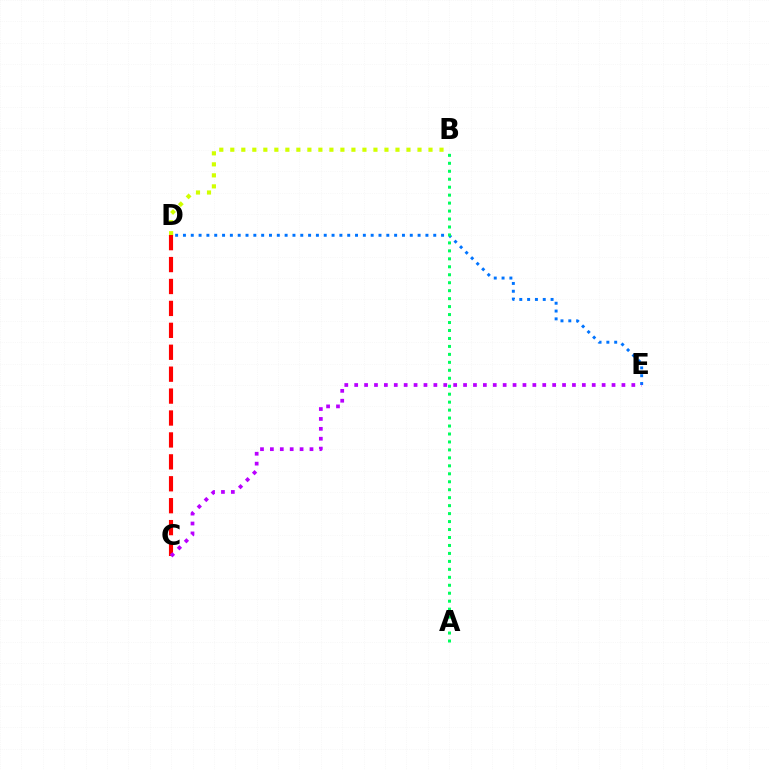{('B', 'D'): [{'color': '#d1ff00', 'line_style': 'dotted', 'thickness': 2.99}], ('D', 'E'): [{'color': '#0074ff', 'line_style': 'dotted', 'thickness': 2.13}], ('C', 'D'): [{'color': '#ff0000', 'line_style': 'dashed', 'thickness': 2.98}], ('C', 'E'): [{'color': '#b900ff', 'line_style': 'dotted', 'thickness': 2.69}], ('A', 'B'): [{'color': '#00ff5c', 'line_style': 'dotted', 'thickness': 2.16}]}